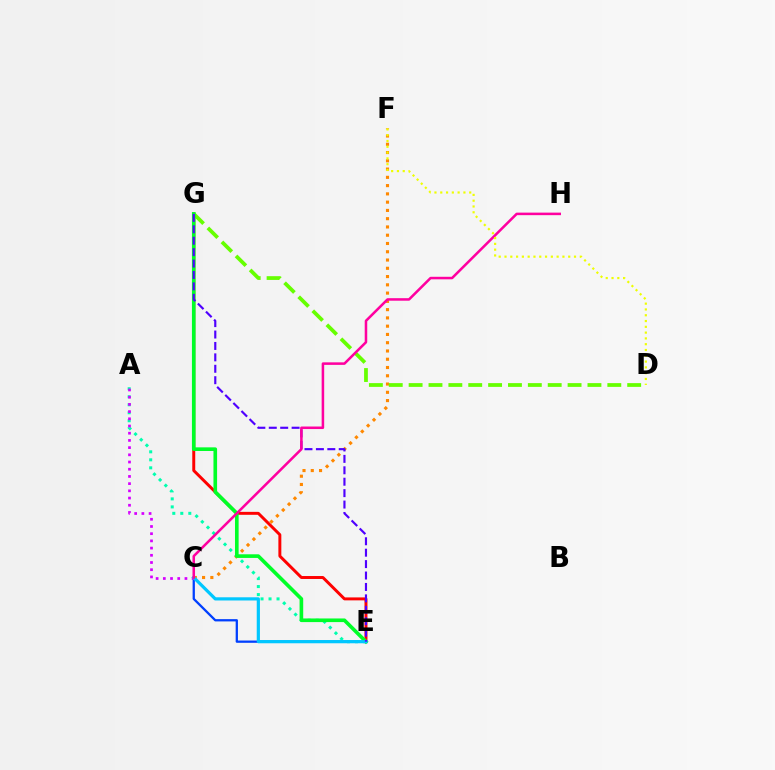{('C', 'E'): [{'color': '#003fff', 'line_style': 'solid', 'thickness': 1.64}, {'color': '#00c7ff', 'line_style': 'solid', 'thickness': 2.3}], ('E', 'G'): [{'color': '#ff0000', 'line_style': 'solid', 'thickness': 2.13}, {'color': '#00ff27', 'line_style': 'solid', 'thickness': 2.62}, {'color': '#4f00ff', 'line_style': 'dashed', 'thickness': 1.55}], ('C', 'F'): [{'color': '#ff8800', 'line_style': 'dotted', 'thickness': 2.25}], ('A', 'E'): [{'color': '#00ffaf', 'line_style': 'dotted', 'thickness': 2.17}], ('D', 'G'): [{'color': '#66ff00', 'line_style': 'dashed', 'thickness': 2.7}], ('A', 'C'): [{'color': '#d600ff', 'line_style': 'dotted', 'thickness': 1.96}], ('C', 'H'): [{'color': '#ff00a0', 'line_style': 'solid', 'thickness': 1.82}], ('D', 'F'): [{'color': '#eeff00', 'line_style': 'dotted', 'thickness': 1.57}]}